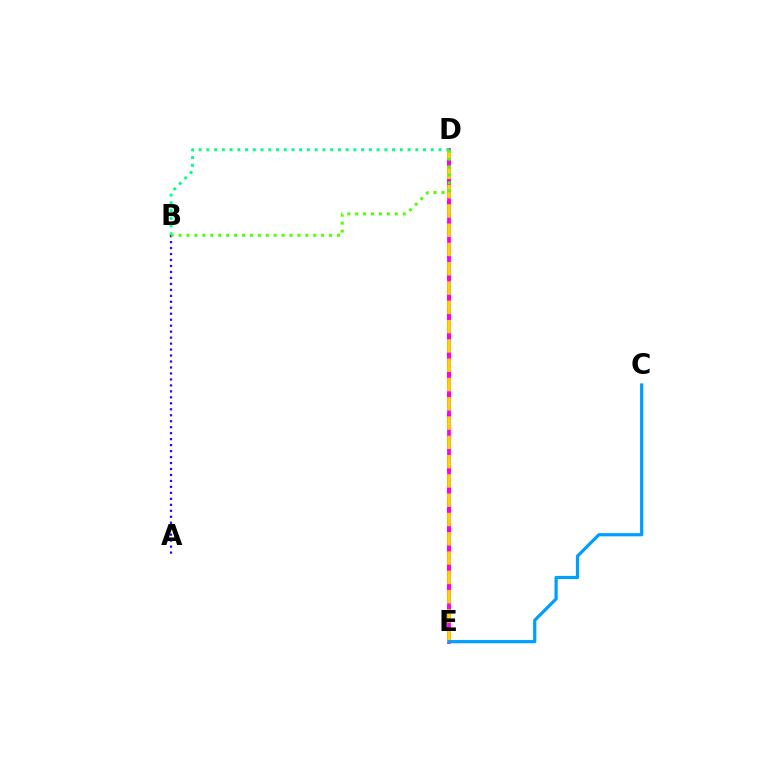{('A', 'B'): [{'color': '#3700ff', 'line_style': 'dotted', 'thickness': 1.62}], ('D', 'E'): [{'color': '#ff0000', 'line_style': 'dashed', 'thickness': 2.9}, {'color': '#ff00ed', 'line_style': 'solid', 'thickness': 2.7}, {'color': '#ffd500', 'line_style': 'dashed', 'thickness': 2.62}], ('B', 'D'): [{'color': '#00ff86', 'line_style': 'dotted', 'thickness': 2.1}, {'color': '#4fff00', 'line_style': 'dotted', 'thickness': 2.15}], ('C', 'E'): [{'color': '#009eff', 'line_style': 'solid', 'thickness': 2.32}]}